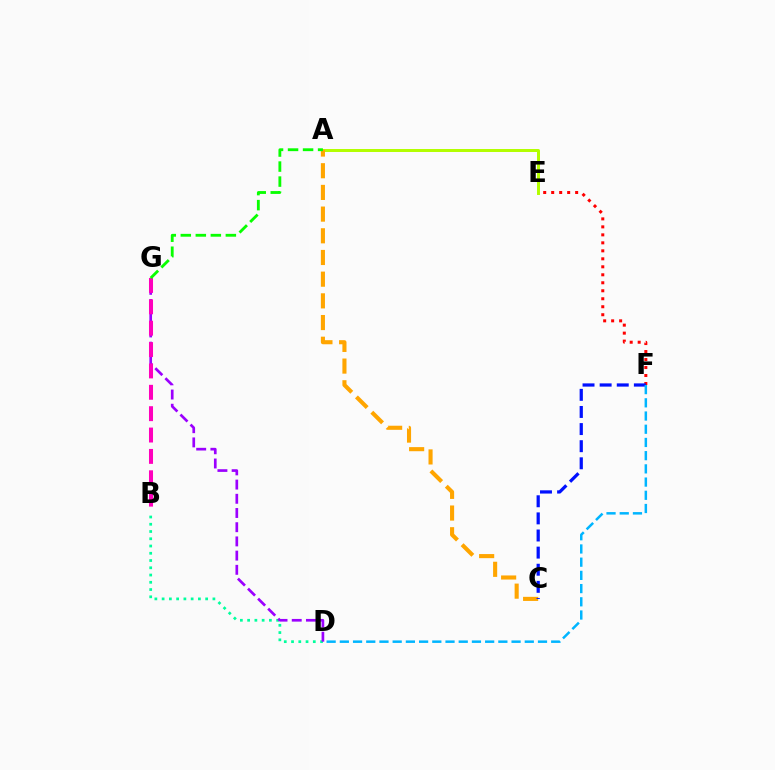{('A', 'E'): [{'color': '#b3ff00', 'line_style': 'solid', 'thickness': 2.14}], ('B', 'D'): [{'color': '#00ff9d', 'line_style': 'dotted', 'thickness': 1.97}], ('D', 'G'): [{'color': '#9b00ff', 'line_style': 'dashed', 'thickness': 1.93}], ('B', 'G'): [{'color': '#ff00bd', 'line_style': 'dashed', 'thickness': 2.9}], ('A', 'C'): [{'color': '#ffa500', 'line_style': 'dashed', 'thickness': 2.95}], ('E', 'F'): [{'color': '#ff0000', 'line_style': 'dotted', 'thickness': 2.17}], ('C', 'F'): [{'color': '#0010ff', 'line_style': 'dashed', 'thickness': 2.32}], ('D', 'F'): [{'color': '#00b5ff', 'line_style': 'dashed', 'thickness': 1.79}], ('A', 'G'): [{'color': '#08ff00', 'line_style': 'dashed', 'thickness': 2.04}]}